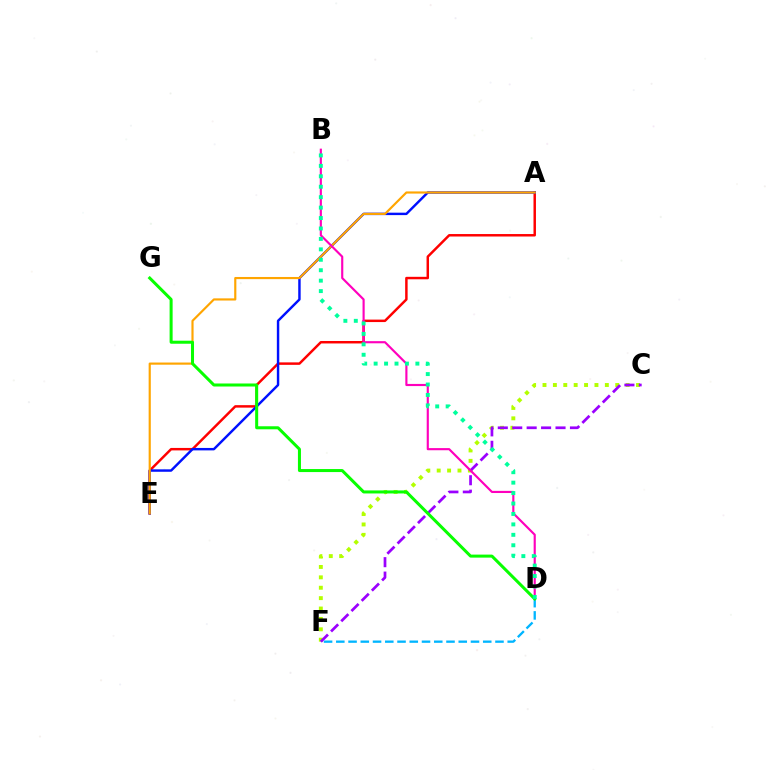{('C', 'F'): [{'color': '#b3ff00', 'line_style': 'dotted', 'thickness': 2.82}, {'color': '#9b00ff', 'line_style': 'dashed', 'thickness': 1.96}], ('A', 'E'): [{'color': '#ff0000', 'line_style': 'solid', 'thickness': 1.78}, {'color': '#0010ff', 'line_style': 'solid', 'thickness': 1.75}, {'color': '#ffa500', 'line_style': 'solid', 'thickness': 1.56}], ('D', 'F'): [{'color': '#00b5ff', 'line_style': 'dashed', 'thickness': 1.66}], ('B', 'D'): [{'color': '#ff00bd', 'line_style': 'solid', 'thickness': 1.55}, {'color': '#00ff9d', 'line_style': 'dotted', 'thickness': 2.84}], ('D', 'G'): [{'color': '#08ff00', 'line_style': 'solid', 'thickness': 2.18}]}